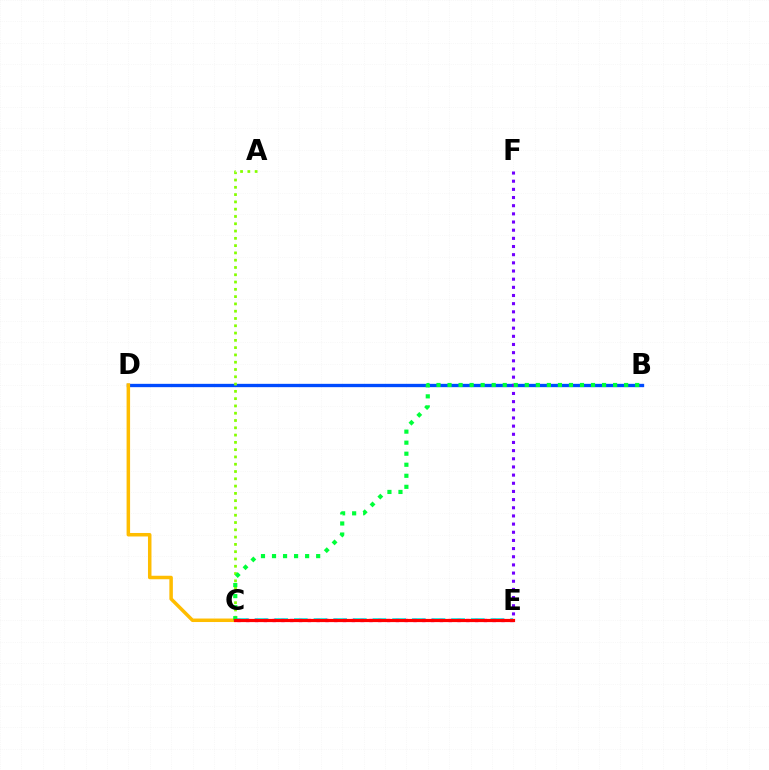{('B', 'D'): [{'color': '#004bff', 'line_style': 'solid', 'thickness': 2.4}], ('C', 'D'): [{'color': '#ffbd00', 'line_style': 'solid', 'thickness': 2.52}], ('C', 'E'): [{'color': '#00fff6', 'line_style': 'dashed', 'thickness': 2.67}, {'color': '#ff00cf', 'line_style': 'dotted', 'thickness': 2.39}, {'color': '#ff0000', 'line_style': 'solid', 'thickness': 2.3}], ('A', 'C'): [{'color': '#84ff00', 'line_style': 'dotted', 'thickness': 1.98}], ('E', 'F'): [{'color': '#7200ff', 'line_style': 'dotted', 'thickness': 2.22}], ('B', 'C'): [{'color': '#00ff39', 'line_style': 'dotted', 'thickness': 3.0}]}